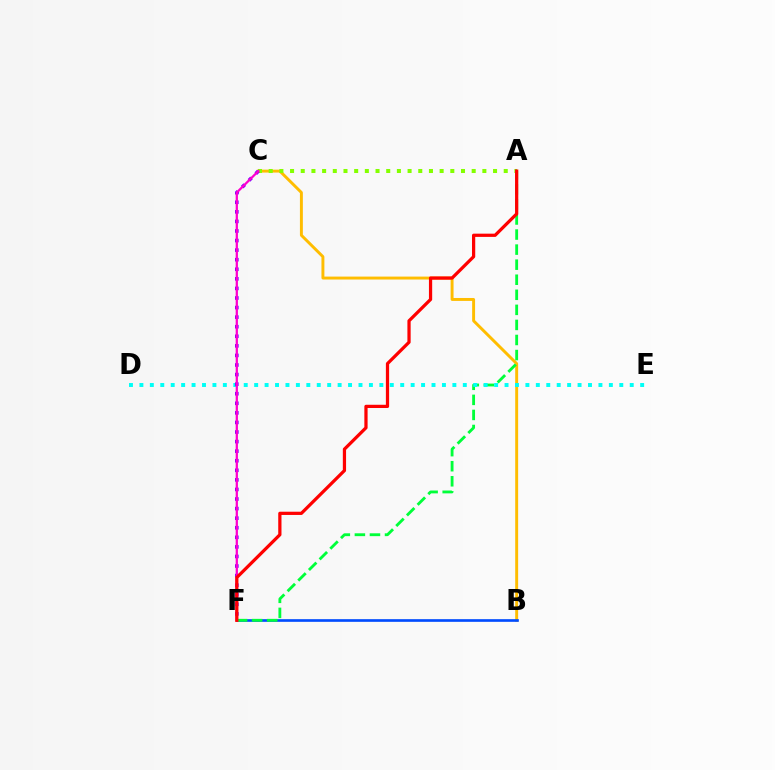{('B', 'C'): [{'color': '#ffbd00', 'line_style': 'solid', 'thickness': 2.11}], ('B', 'F'): [{'color': '#004bff', 'line_style': 'solid', 'thickness': 1.91}], ('A', 'F'): [{'color': '#00ff39', 'line_style': 'dashed', 'thickness': 2.05}, {'color': '#ff0000', 'line_style': 'solid', 'thickness': 2.33}], ('D', 'E'): [{'color': '#00fff6', 'line_style': 'dotted', 'thickness': 2.83}], ('A', 'C'): [{'color': '#84ff00', 'line_style': 'dotted', 'thickness': 2.9}], ('C', 'F'): [{'color': '#7200ff', 'line_style': 'dotted', 'thickness': 2.6}, {'color': '#ff00cf', 'line_style': 'solid', 'thickness': 1.63}]}